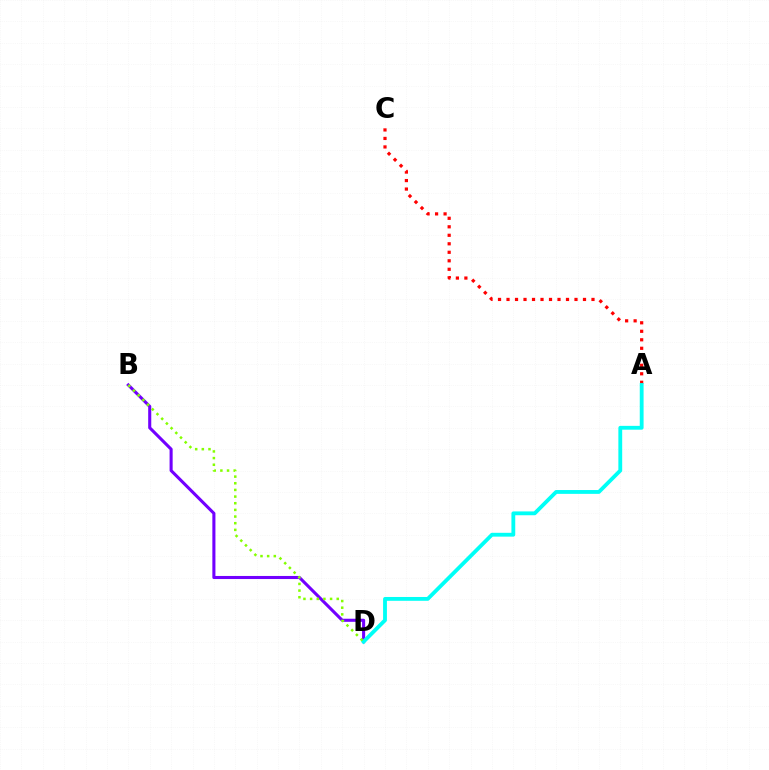{('A', 'C'): [{'color': '#ff0000', 'line_style': 'dotted', 'thickness': 2.31}], ('B', 'D'): [{'color': '#7200ff', 'line_style': 'solid', 'thickness': 2.22}, {'color': '#84ff00', 'line_style': 'dotted', 'thickness': 1.81}], ('A', 'D'): [{'color': '#00fff6', 'line_style': 'solid', 'thickness': 2.76}]}